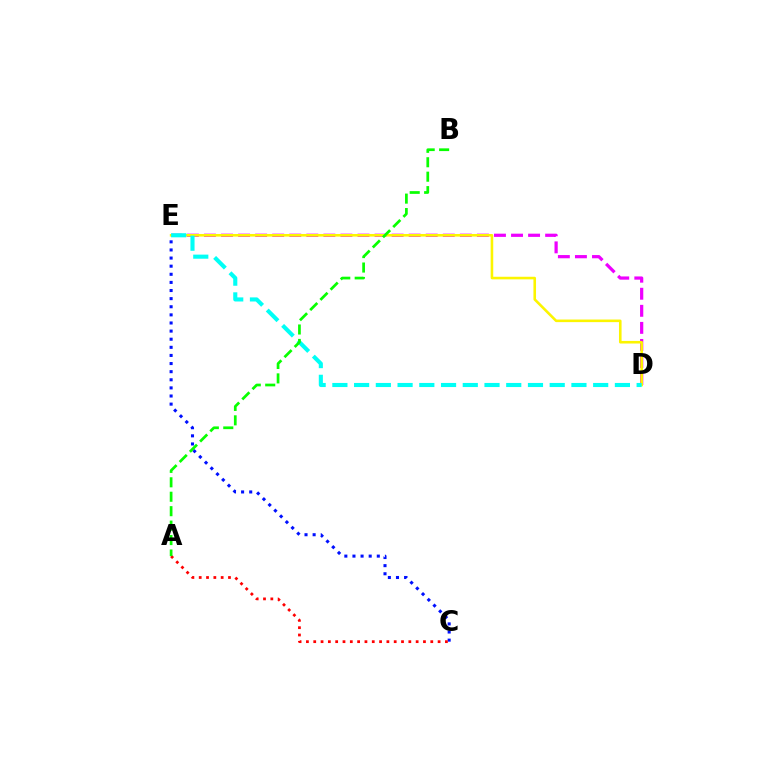{('D', 'E'): [{'color': '#ee00ff', 'line_style': 'dashed', 'thickness': 2.32}, {'color': '#fcf500', 'line_style': 'solid', 'thickness': 1.86}, {'color': '#00fff6', 'line_style': 'dashed', 'thickness': 2.95}], ('C', 'E'): [{'color': '#0010ff', 'line_style': 'dotted', 'thickness': 2.2}], ('A', 'C'): [{'color': '#ff0000', 'line_style': 'dotted', 'thickness': 1.99}], ('A', 'B'): [{'color': '#08ff00', 'line_style': 'dashed', 'thickness': 1.96}]}